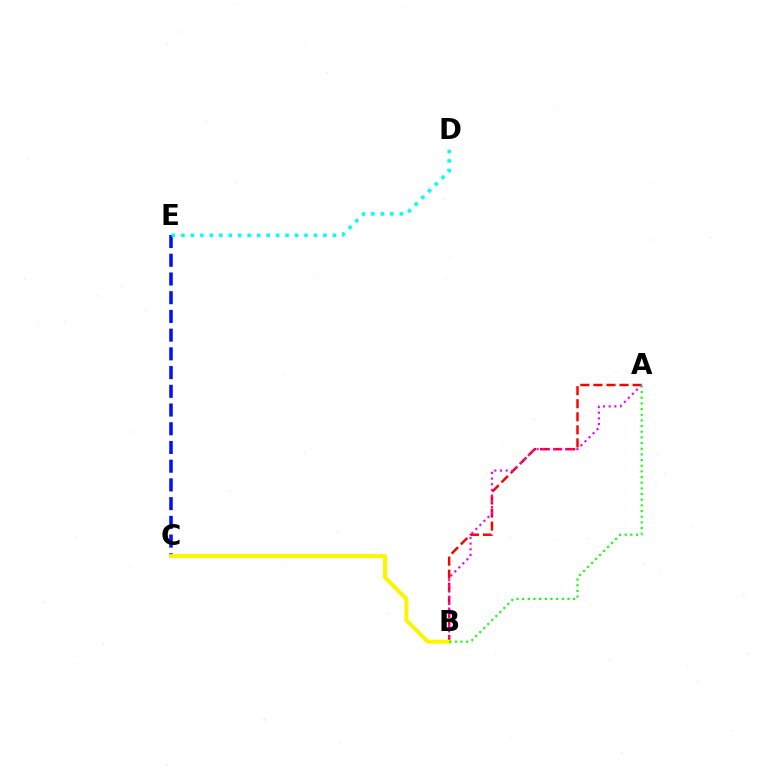{('A', 'B'): [{'color': '#ff0000', 'line_style': 'dashed', 'thickness': 1.77}, {'color': '#ee00ff', 'line_style': 'dotted', 'thickness': 1.54}, {'color': '#08ff00', 'line_style': 'dotted', 'thickness': 1.54}], ('C', 'E'): [{'color': '#0010ff', 'line_style': 'dashed', 'thickness': 2.54}], ('B', 'C'): [{'color': '#fcf500', 'line_style': 'solid', 'thickness': 2.9}], ('D', 'E'): [{'color': '#00fff6', 'line_style': 'dotted', 'thickness': 2.57}]}